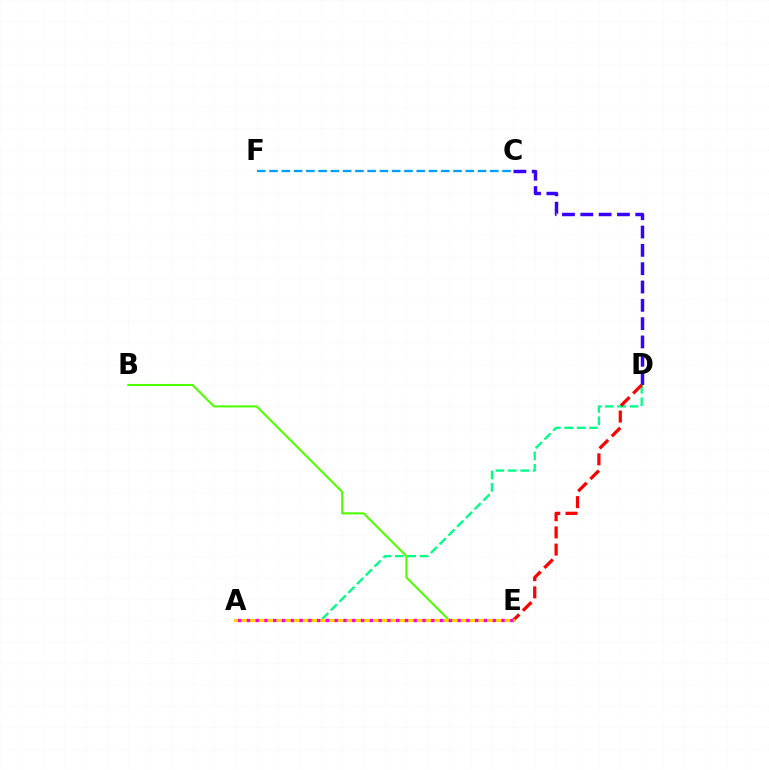{('B', 'E'): [{'color': '#4fff00', 'line_style': 'solid', 'thickness': 1.5}], ('C', 'F'): [{'color': '#009eff', 'line_style': 'dashed', 'thickness': 1.67}], ('A', 'D'): [{'color': '#00ff86', 'line_style': 'dashed', 'thickness': 1.68}], ('C', 'D'): [{'color': '#3700ff', 'line_style': 'dashed', 'thickness': 2.49}], ('D', 'E'): [{'color': '#ff0000', 'line_style': 'dashed', 'thickness': 2.34}], ('A', 'E'): [{'color': '#ffd500', 'line_style': 'solid', 'thickness': 2.27}, {'color': '#ff00ed', 'line_style': 'dotted', 'thickness': 2.39}]}